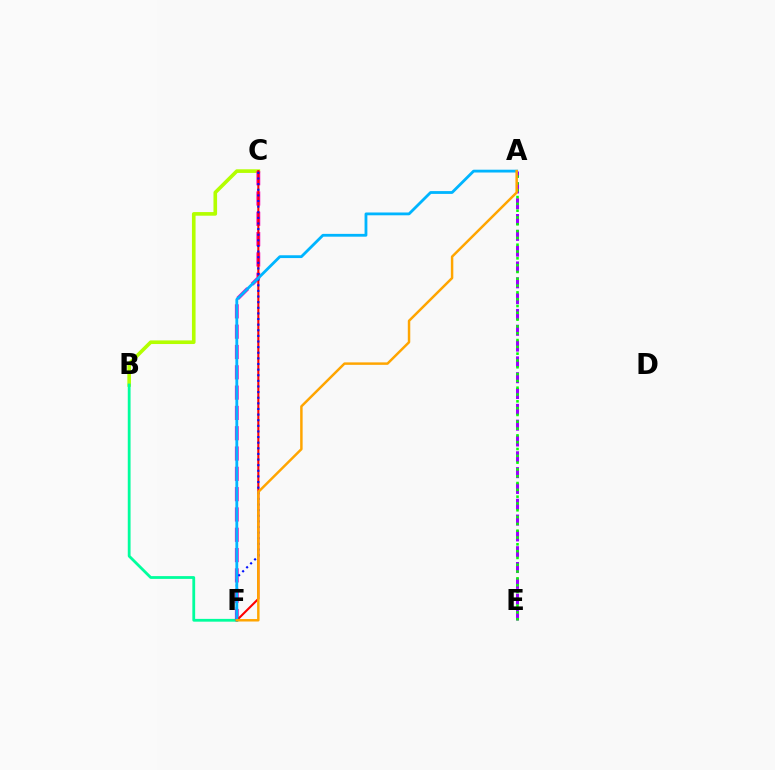{('B', 'C'): [{'color': '#b3ff00', 'line_style': 'solid', 'thickness': 2.61}], ('B', 'F'): [{'color': '#00ff9d', 'line_style': 'solid', 'thickness': 2.01}], ('C', 'F'): [{'color': '#ff00bd', 'line_style': 'dashed', 'thickness': 2.76}, {'color': '#ff0000', 'line_style': 'solid', 'thickness': 1.51}, {'color': '#0010ff', 'line_style': 'dotted', 'thickness': 1.53}], ('A', 'E'): [{'color': '#9b00ff', 'line_style': 'dashed', 'thickness': 2.15}, {'color': '#08ff00', 'line_style': 'dotted', 'thickness': 1.85}], ('A', 'F'): [{'color': '#00b5ff', 'line_style': 'solid', 'thickness': 2.02}, {'color': '#ffa500', 'line_style': 'solid', 'thickness': 1.78}]}